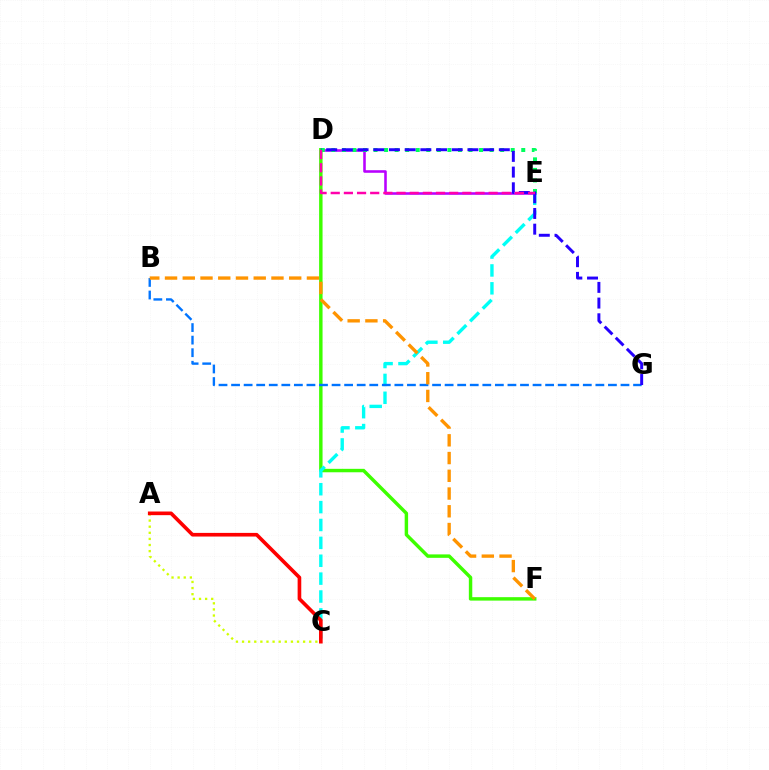{('A', 'C'): [{'color': '#d1ff00', 'line_style': 'dotted', 'thickness': 1.66}, {'color': '#ff0000', 'line_style': 'solid', 'thickness': 2.62}], ('D', 'E'): [{'color': '#b900ff', 'line_style': 'solid', 'thickness': 1.85}, {'color': '#00ff5c', 'line_style': 'dotted', 'thickness': 2.87}, {'color': '#ff00ac', 'line_style': 'dashed', 'thickness': 1.79}], ('D', 'F'): [{'color': '#3dff00', 'line_style': 'solid', 'thickness': 2.48}], ('C', 'E'): [{'color': '#00fff6', 'line_style': 'dashed', 'thickness': 2.43}], ('B', 'G'): [{'color': '#0074ff', 'line_style': 'dashed', 'thickness': 1.71}], ('D', 'G'): [{'color': '#2500ff', 'line_style': 'dashed', 'thickness': 2.13}], ('B', 'F'): [{'color': '#ff9400', 'line_style': 'dashed', 'thickness': 2.41}]}